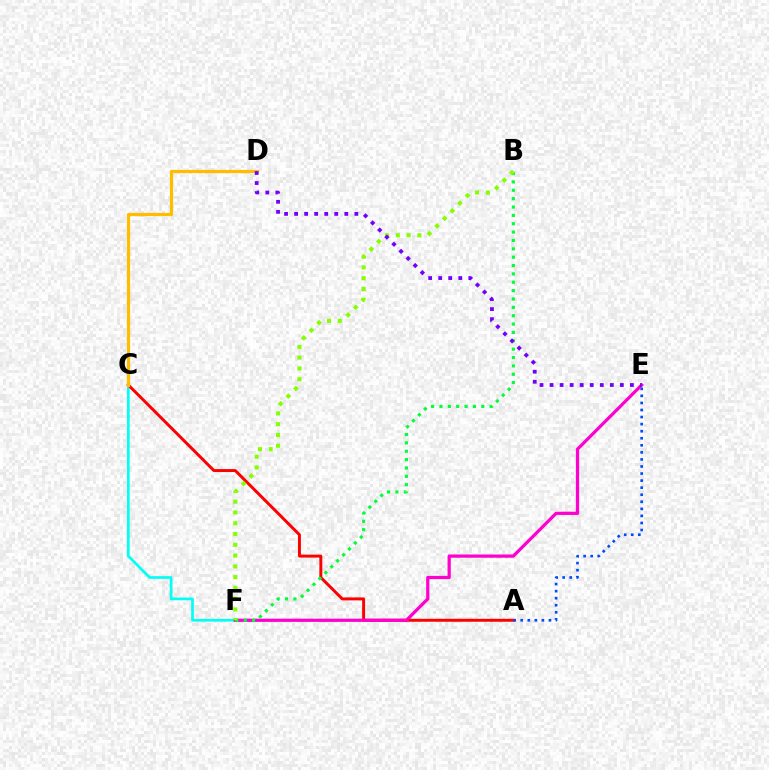{('C', 'F'): [{'color': '#00fff6', 'line_style': 'solid', 'thickness': 1.93}], ('A', 'C'): [{'color': '#ff0000', 'line_style': 'solid', 'thickness': 2.12}], ('A', 'E'): [{'color': '#004bff', 'line_style': 'dotted', 'thickness': 1.92}], ('E', 'F'): [{'color': '#ff00cf', 'line_style': 'solid', 'thickness': 2.33}], ('B', 'F'): [{'color': '#00ff39', 'line_style': 'dotted', 'thickness': 2.27}, {'color': '#84ff00', 'line_style': 'dotted', 'thickness': 2.93}], ('C', 'D'): [{'color': '#ffbd00', 'line_style': 'solid', 'thickness': 2.31}], ('D', 'E'): [{'color': '#7200ff', 'line_style': 'dotted', 'thickness': 2.73}]}